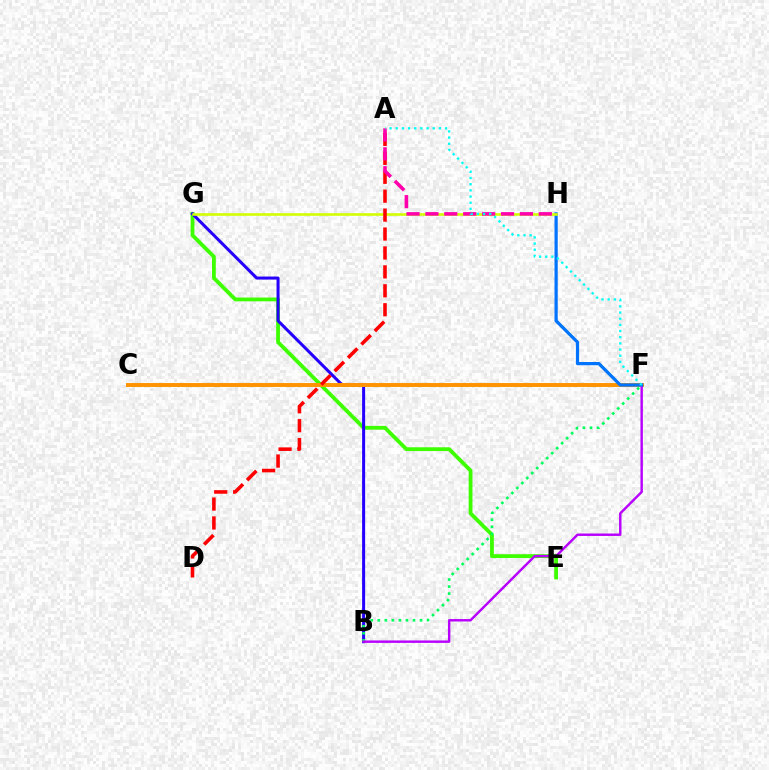{('E', 'G'): [{'color': '#3dff00', 'line_style': 'solid', 'thickness': 2.74}], ('B', 'G'): [{'color': '#2500ff', 'line_style': 'solid', 'thickness': 2.17}], ('B', 'F'): [{'color': '#00ff5c', 'line_style': 'dotted', 'thickness': 1.91}, {'color': '#b900ff', 'line_style': 'solid', 'thickness': 1.75}], ('C', 'F'): [{'color': '#ff9400', 'line_style': 'solid', 'thickness': 2.84}], ('F', 'H'): [{'color': '#0074ff', 'line_style': 'solid', 'thickness': 2.32}], ('G', 'H'): [{'color': '#d1ff00', 'line_style': 'solid', 'thickness': 1.87}], ('A', 'D'): [{'color': '#ff0000', 'line_style': 'dashed', 'thickness': 2.57}], ('A', 'H'): [{'color': '#ff00ac', 'line_style': 'dashed', 'thickness': 2.57}], ('A', 'F'): [{'color': '#00fff6', 'line_style': 'dotted', 'thickness': 1.68}]}